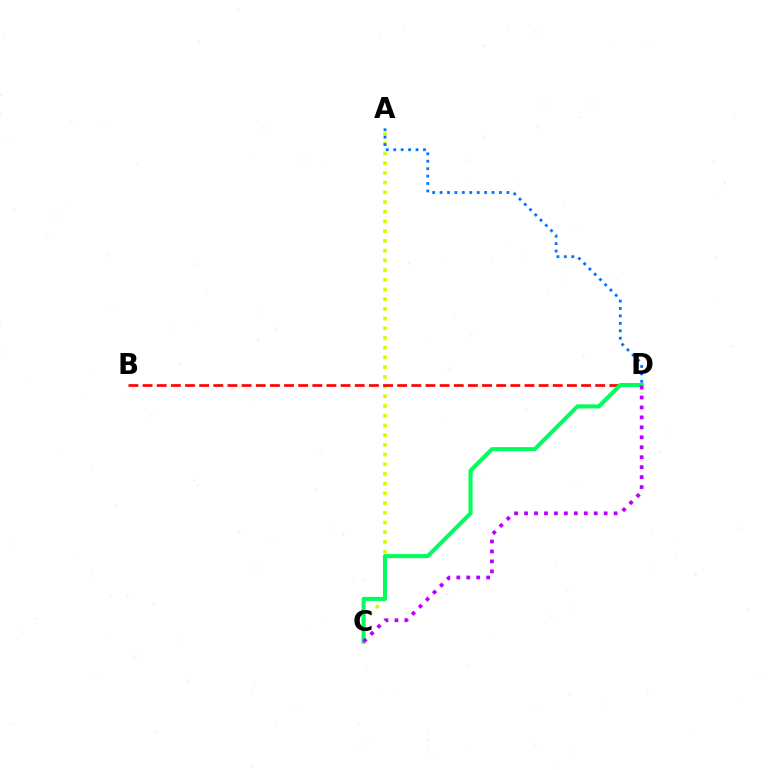{('A', 'C'): [{'color': '#d1ff00', 'line_style': 'dotted', 'thickness': 2.64}], ('B', 'D'): [{'color': '#ff0000', 'line_style': 'dashed', 'thickness': 1.92}], ('C', 'D'): [{'color': '#00ff5c', 'line_style': 'solid', 'thickness': 2.94}, {'color': '#b900ff', 'line_style': 'dotted', 'thickness': 2.7}], ('A', 'D'): [{'color': '#0074ff', 'line_style': 'dotted', 'thickness': 2.02}]}